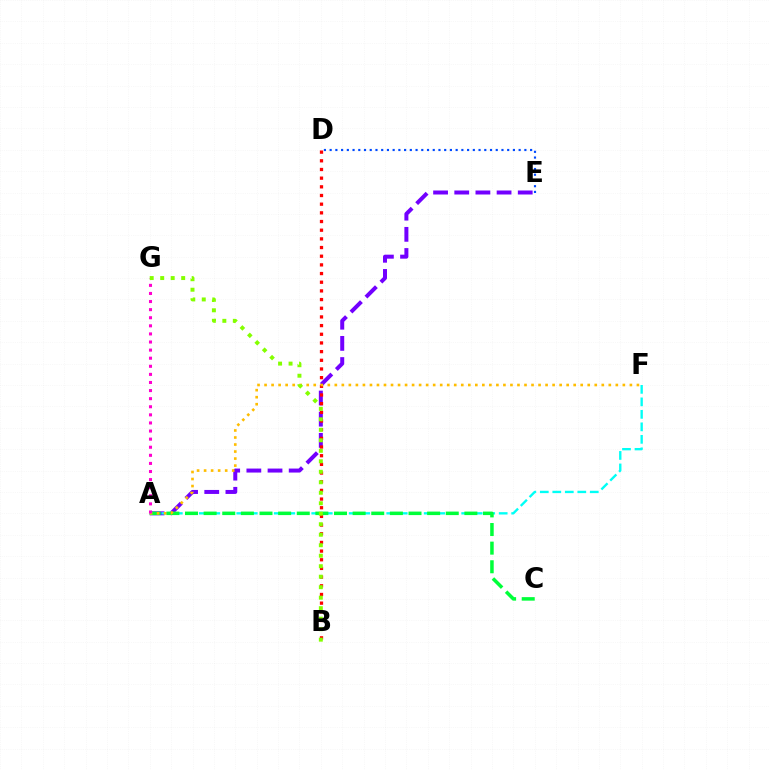{('A', 'E'): [{'color': '#7200ff', 'line_style': 'dashed', 'thickness': 2.88}], ('A', 'F'): [{'color': '#00fff6', 'line_style': 'dashed', 'thickness': 1.7}, {'color': '#ffbd00', 'line_style': 'dotted', 'thickness': 1.91}], ('A', 'C'): [{'color': '#00ff39', 'line_style': 'dashed', 'thickness': 2.53}], ('D', 'E'): [{'color': '#004bff', 'line_style': 'dotted', 'thickness': 1.56}], ('B', 'D'): [{'color': '#ff0000', 'line_style': 'dotted', 'thickness': 2.36}], ('A', 'G'): [{'color': '#ff00cf', 'line_style': 'dotted', 'thickness': 2.2}], ('B', 'G'): [{'color': '#84ff00', 'line_style': 'dotted', 'thickness': 2.85}]}